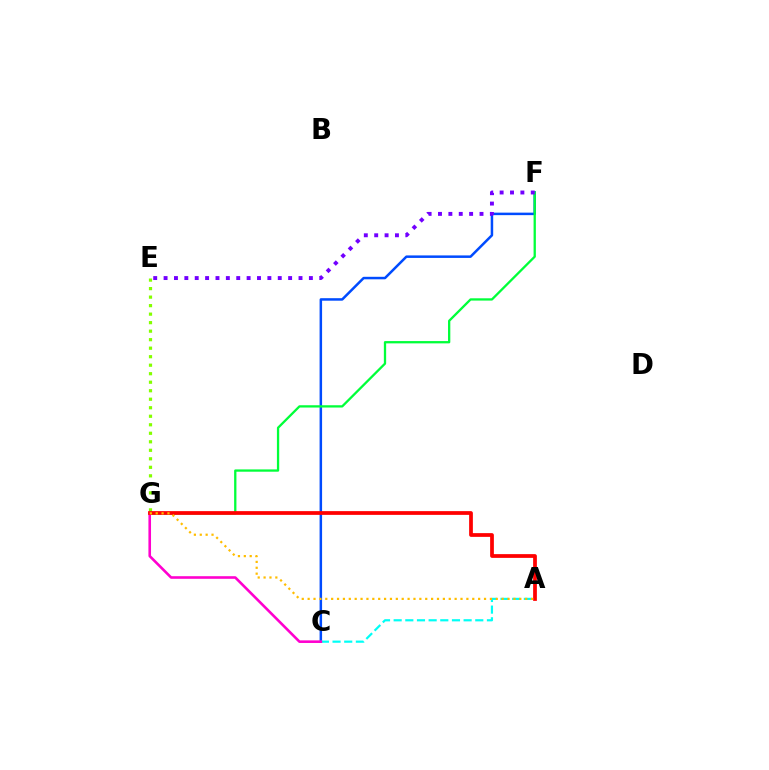{('C', 'F'): [{'color': '#004bff', 'line_style': 'solid', 'thickness': 1.8}], ('A', 'C'): [{'color': '#00fff6', 'line_style': 'dashed', 'thickness': 1.58}], ('E', 'G'): [{'color': '#84ff00', 'line_style': 'dotted', 'thickness': 2.31}], ('F', 'G'): [{'color': '#00ff39', 'line_style': 'solid', 'thickness': 1.65}], ('C', 'G'): [{'color': '#ff00cf', 'line_style': 'solid', 'thickness': 1.87}], ('A', 'G'): [{'color': '#ff0000', 'line_style': 'solid', 'thickness': 2.69}, {'color': '#ffbd00', 'line_style': 'dotted', 'thickness': 1.6}], ('E', 'F'): [{'color': '#7200ff', 'line_style': 'dotted', 'thickness': 2.82}]}